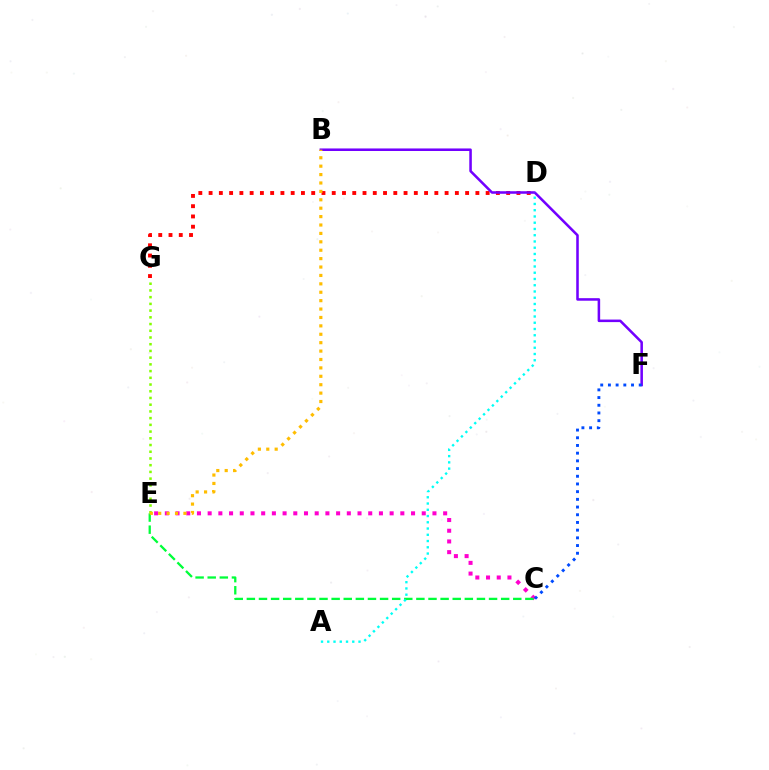{('D', 'G'): [{'color': '#ff0000', 'line_style': 'dotted', 'thickness': 2.79}], ('C', 'E'): [{'color': '#ff00cf', 'line_style': 'dotted', 'thickness': 2.91}, {'color': '#00ff39', 'line_style': 'dashed', 'thickness': 1.65}], ('E', 'G'): [{'color': '#84ff00', 'line_style': 'dotted', 'thickness': 1.83}], ('B', 'F'): [{'color': '#7200ff', 'line_style': 'solid', 'thickness': 1.83}], ('A', 'D'): [{'color': '#00fff6', 'line_style': 'dotted', 'thickness': 1.7}], ('B', 'E'): [{'color': '#ffbd00', 'line_style': 'dotted', 'thickness': 2.28}], ('C', 'F'): [{'color': '#004bff', 'line_style': 'dotted', 'thickness': 2.09}]}